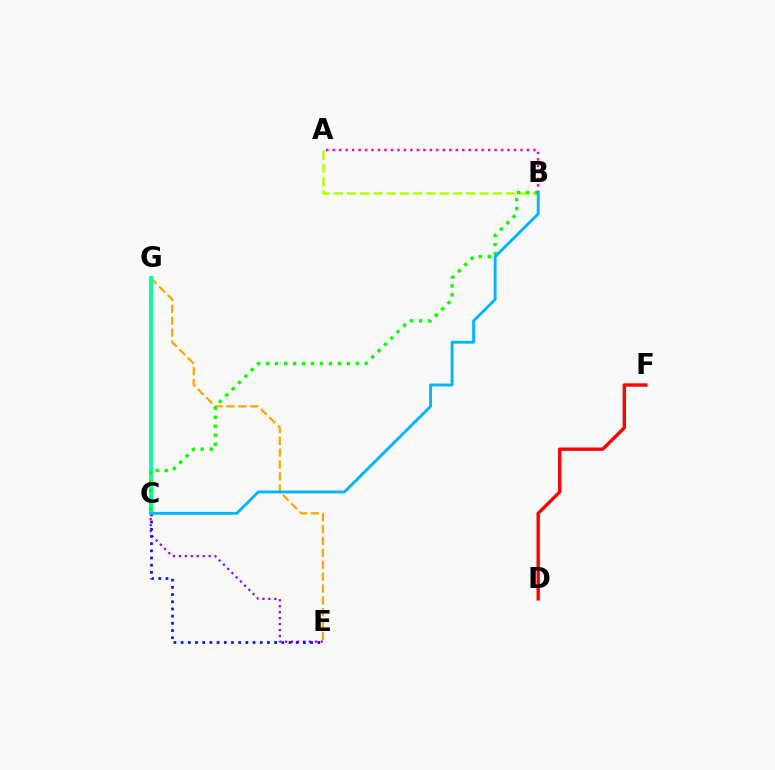{('D', 'F'): [{'color': '#ff0000', 'line_style': 'solid', 'thickness': 2.42}], ('E', 'G'): [{'color': '#ffa500', 'line_style': 'dashed', 'thickness': 1.61}], ('C', 'E'): [{'color': '#9b00ff', 'line_style': 'dotted', 'thickness': 1.62}, {'color': '#0010ff', 'line_style': 'dotted', 'thickness': 1.95}], ('A', 'B'): [{'color': '#b3ff00', 'line_style': 'dashed', 'thickness': 1.8}, {'color': '#ff00bd', 'line_style': 'dotted', 'thickness': 1.76}], ('C', 'G'): [{'color': '#00ff9d', 'line_style': 'solid', 'thickness': 2.78}], ('B', 'C'): [{'color': '#08ff00', 'line_style': 'dotted', 'thickness': 2.44}, {'color': '#00b5ff', 'line_style': 'solid', 'thickness': 2.07}]}